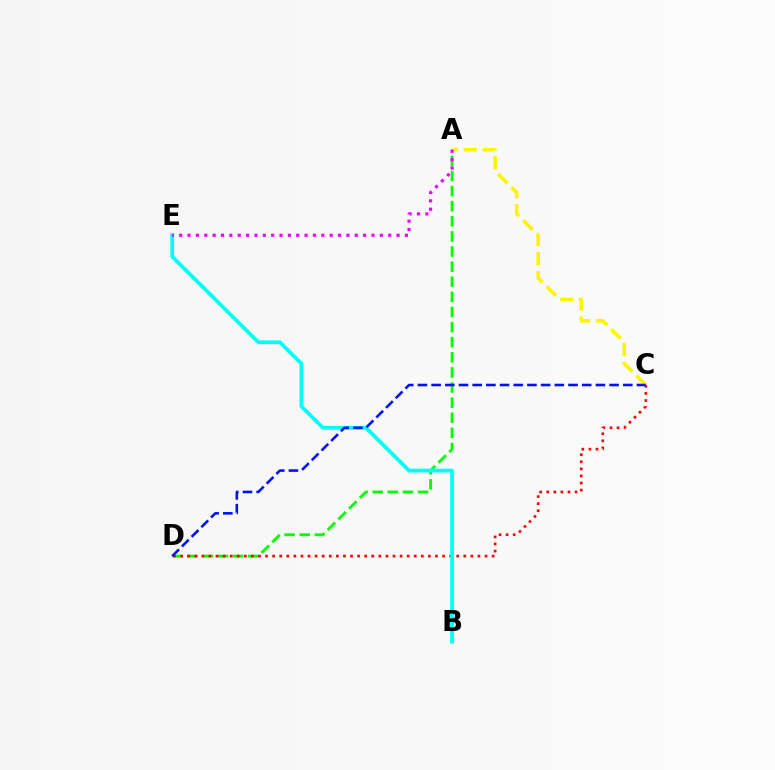{('A', 'D'): [{'color': '#08ff00', 'line_style': 'dashed', 'thickness': 2.05}], ('C', 'D'): [{'color': '#ff0000', 'line_style': 'dotted', 'thickness': 1.92}, {'color': '#0010ff', 'line_style': 'dashed', 'thickness': 1.86}], ('A', 'C'): [{'color': '#fcf500', 'line_style': 'dashed', 'thickness': 2.58}], ('B', 'E'): [{'color': '#00fff6', 'line_style': 'solid', 'thickness': 2.69}], ('A', 'E'): [{'color': '#ee00ff', 'line_style': 'dotted', 'thickness': 2.27}]}